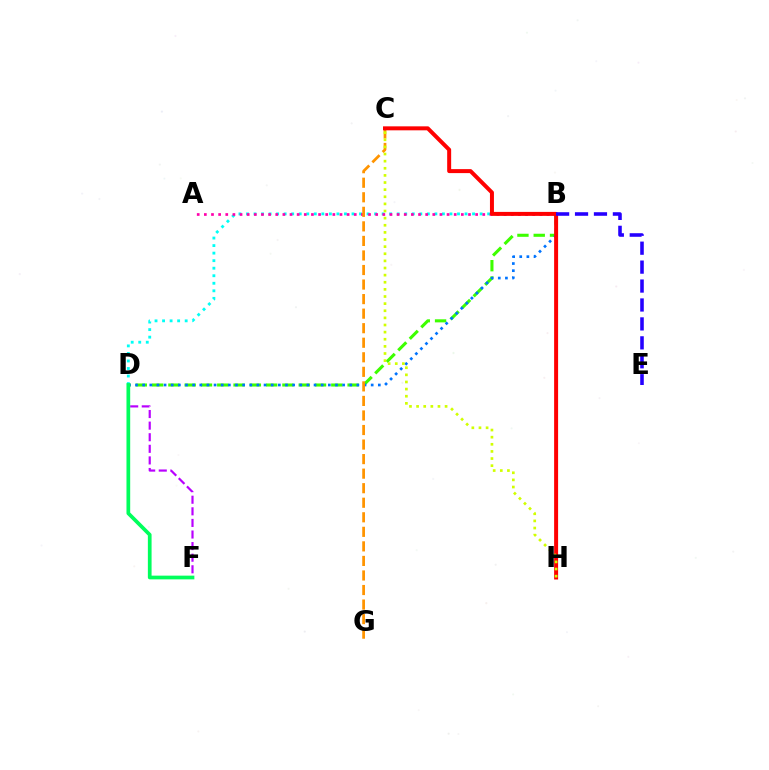{('B', 'D'): [{'color': '#3dff00', 'line_style': 'dashed', 'thickness': 2.21}, {'color': '#0074ff', 'line_style': 'dotted', 'thickness': 1.94}, {'color': '#00fff6', 'line_style': 'dotted', 'thickness': 2.05}], ('D', 'F'): [{'color': '#b900ff', 'line_style': 'dashed', 'thickness': 1.58}, {'color': '#00ff5c', 'line_style': 'solid', 'thickness': 2.68}], ('A', 'B'): [{'color': '#ff00ac', 'line_style': 'dotted', 'thickness': 1.94}], ('C', 'G'): [{'color': '#ff9400', 'line_style': 'dashed', 'thickness': 1.98}], ('C', 'H'): [{'color': '#ff0000', 'line_style': 'solid', 'thickness': 2.87}, {'color': '#d1ff00', 'line_style': 'dotted', 'thickness': 1.94}], ('B', 'E'): [{'color': '#2500ff', 'line_style': 'dashed', 'thickness': 2.57}]}